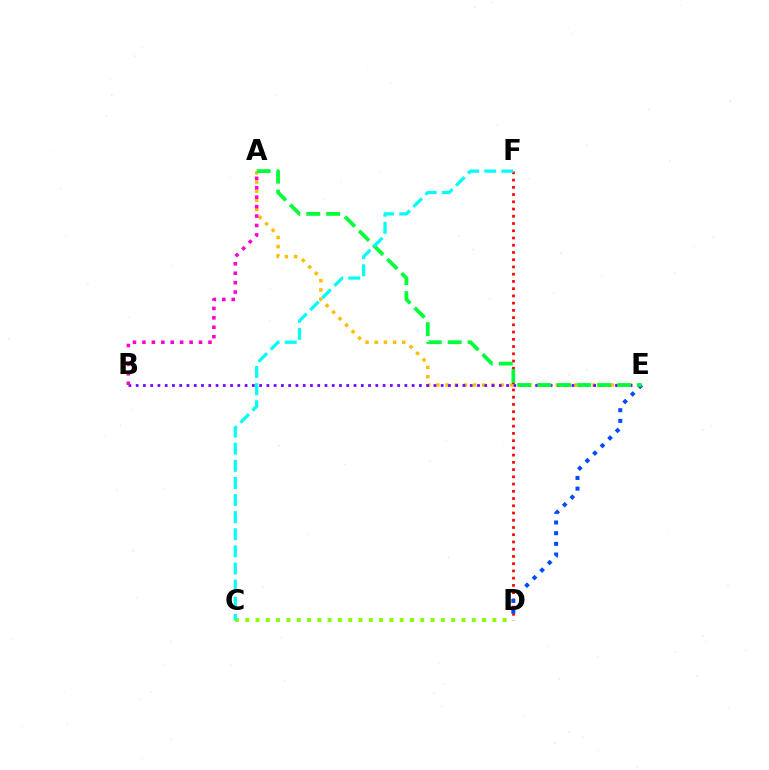{('A', 'E'): [{'color': '#ffbd00', 'line_style': 'dotted', 'thickness': 2.5}, {'color': '#00ff39', 'line_style': 'dashed', 'thickness': 2.71}], ('B', 'E'): [{'color': '#7200ff', 'line_style': 'dotted', 'thickness': 1.97}], ('A', 'B'): [{'color': '#ff00cf', 'line_style': 'dotted', 'thickness': 2.56}], ('C', 'D'): [{'color': '#84ff00', 'line_style': 'dotted', 'thickness': 2.8}], ('D', 'F'): [{'color': '#ff0000', 'line_style': 'dotted', 'thickness': 1.97}], ('D', 'E'): [{'color': '#004bff', 'line_style': 'dotted', 'thickness': 2.9}], ('C', 'F'): [{'color': '#00fff6', 'line_style': 'dashed', 'thickness': 2.32}]}